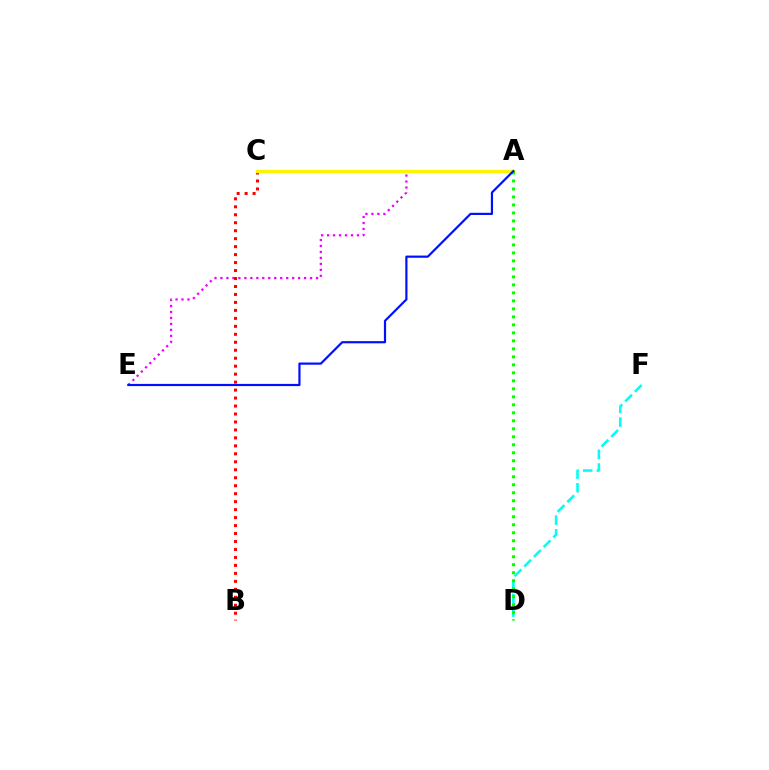{('D', 'F'): [{'color': '#00fff6', 'line_style': 'dashed', 'thickness': 1.86}], ('A', 'E'): [{'color': '#ee00ff', 'line_style': 'dotted', 'thickness': 1.62}, {'color': '#0010ff', 'line_style': 'solid', 'thickness': 1.58}], ('B', 'C'): [{'color': '#ff0000', 'line_style': 'dotted', 'thickness': 2.17}], ('A', 'C'): [{'color': '#fcf500', 'line_style': 'solid', 'thickness': 2.38}], ('A', 'D'): [{'color': '#08ff00', 'line_style': 'dotted', 'thickness': 2.17}]}